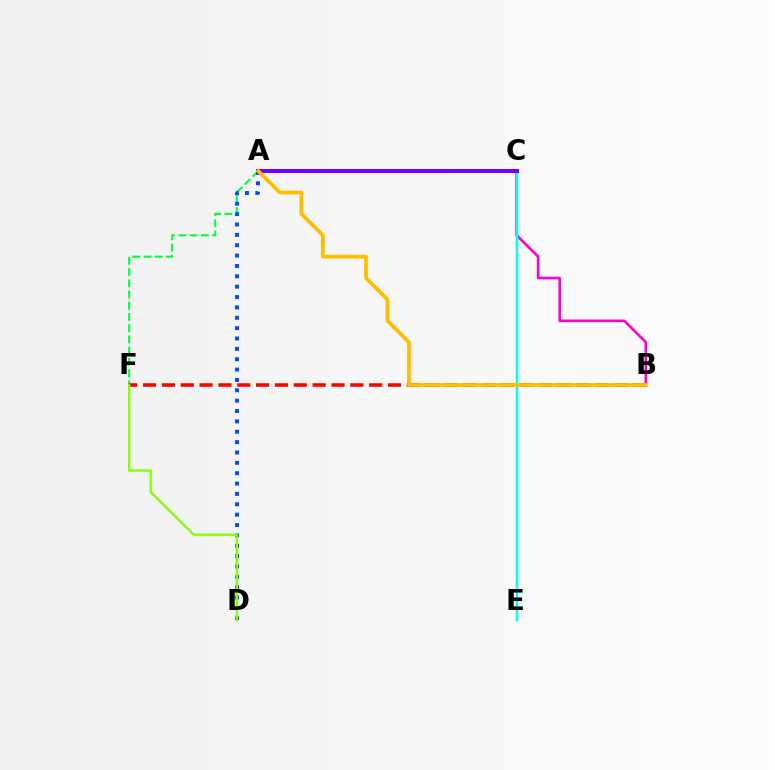{('B', 'C'): [{'color': '#ff00cf', 'line_style': 'solid', 'thickness': 1.89}], ('A', 'F'): [{'color': '#00ff39', 'line_style': 'dashed', 'thickness': 1.53}], ('C', 'E'): [{'color': '#00fff6', 'line_style': 'solid', 'thickness': 1.78}], ('A', 'C'): [{'color': '#7200ff', 'line_style': 'solid', 'thickness': 2.87}], ('A', 'D'): [{'color': '#004bff', 'line_style': 'dotted', 'thickness': 2.82}], ('B', 'F'): [{'color': '#ff0000', 'line_style': 'dashed', 'thickness': 2.56}], ('D', 'F'): [{'color': '#84ff00', 'line_style': 'solid', 'thickness': 1.68}], ('A', 'B'): [{'color': '#ffbd00', 'line_style': 'solid', 'thickness': 2.69}]}